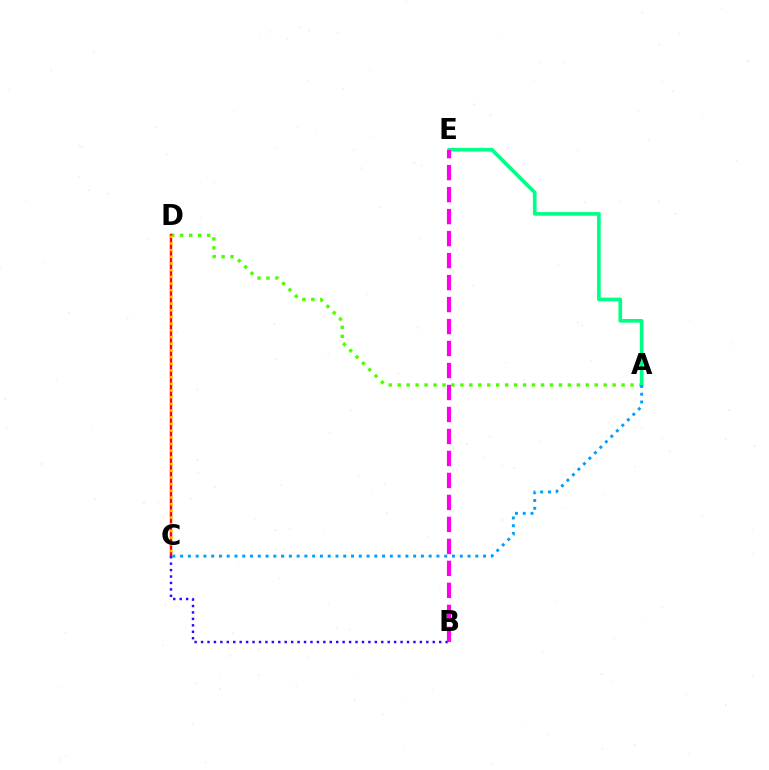{('A', 'D'): [{'color': '#4fff00', 'line_style': 'dotted', 'thickness': 2.43}], ('C', 'D'): [{'color': '#ff0000', 'line_style': 'solid', 'thickness': 1.75}, {'color': '#ffd500', 'line_style': 'dotted', 'thickness': 1.82}], ('B', 'C'): [{'color': '#3700ff', 'line_style': 'dotted', 'thickness': 1.75}], ('A', 'E'): [{'color': '#00ff86', 'line_style': 'solid', 'thickness': 2.64}], ('B', 'E'): [{'color': '#ff00ed', 'line_style': 'dashed', 'thickness': 2.99}], ('A', 'C'): [{'color': '#009eff', 'line_style': 'dotted', 'thickness': 2.11}]}